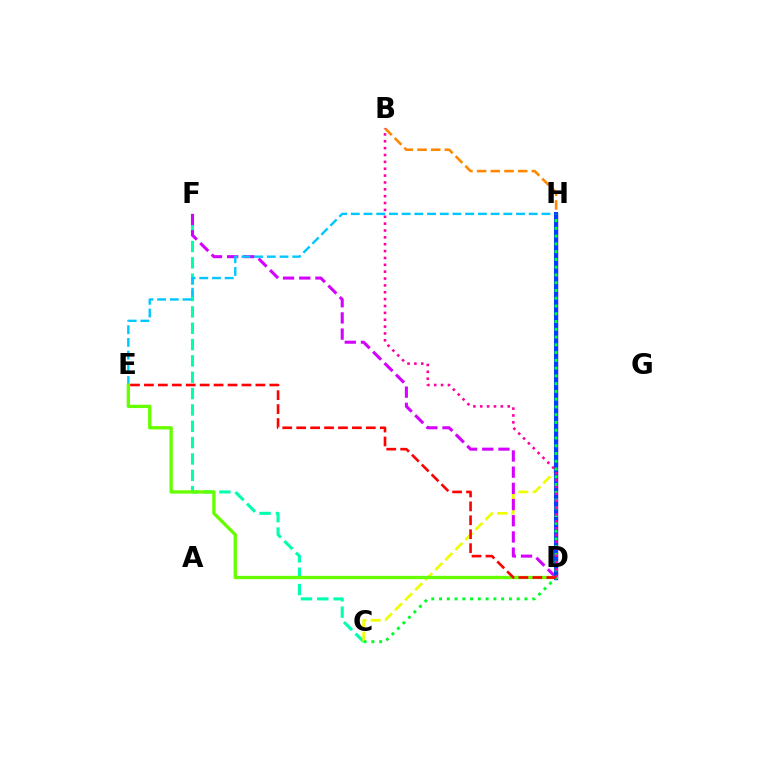{('C', 'F'): [{'color': '#00ffaf', 'line_style': 'dashed', 'thickness': 2.22}], ('C', 'H'): [{'color': '#eeff00', 'line_style': 'dashed', 'thickness': 1.93}, {'color': '#00ff27', 'line_style': 'dotted', 'thickness': 2.11}], ('D', 'H'): [{'color': '#4f00ff', 'line_style': 'solid', 'thickness': 2.44}, {'color': '#003fff', 'line_style': 'solid', 'thickness': 2.91}], ('D', 'F'): [{'color': '#d600ff', 'line_style': 'dashed', 'thickness': 2.2}], ('B', 'H'): [{'color': '#ff8800', 'line_style': 'dashed', 'thickness': 1.86}], ('E', 'H'): [{'color': '#00c7ff', 'line_style': 'dashed', 'thickness': 1.73}], ('D', 'E'): [{'color': '#66ff00', 'line_style': 'solid', 'thickness': 2.38}, {'color': '#ff0000', 'line_style': 'dashed', 'thickness': 1.89}], ('B', 'D'): [{'color': '#ff00a0', 'line_style': 'dotted', 'thickness': 1.86}]}